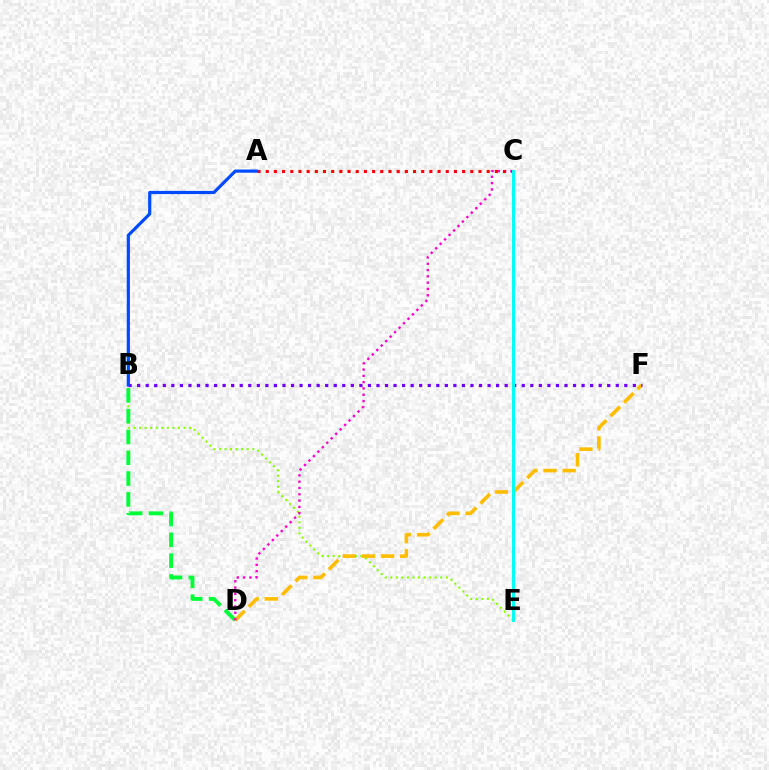{('B', 'E'): [{'color': '#84ff00', 'line_style': 'dotted', 'thickness': 1.51}], ('B', 'D'): [{'color': '#00ff39', 'line_style': 'dashed', 'thickness': 2.83}], ('D', 'F'): [{'color': '#ffbd00', 'line_style': 'dashed', 'thickness': 2.6}], ('C', 'D'): [{'color': '#ff00cf', 'line_style': 'dotted', 'thickness': 1.71}], ('B', 'F'): [{'color': '#7200ff', 'line_style': 'dotted', 'thickness': 2.32}], ('A', 'C'): [{'color': '#ff0000', 'line_style': 'dotted', 'thickness': 2.22}], ('C', 'E'): [{'color': '#00fff6', 'line_style': 'solid', 'thickness': 2.14}], ('A', 'B'): [{'color': '#004bff', 'line_style': 'solid', 'thickness': 2.29}]}